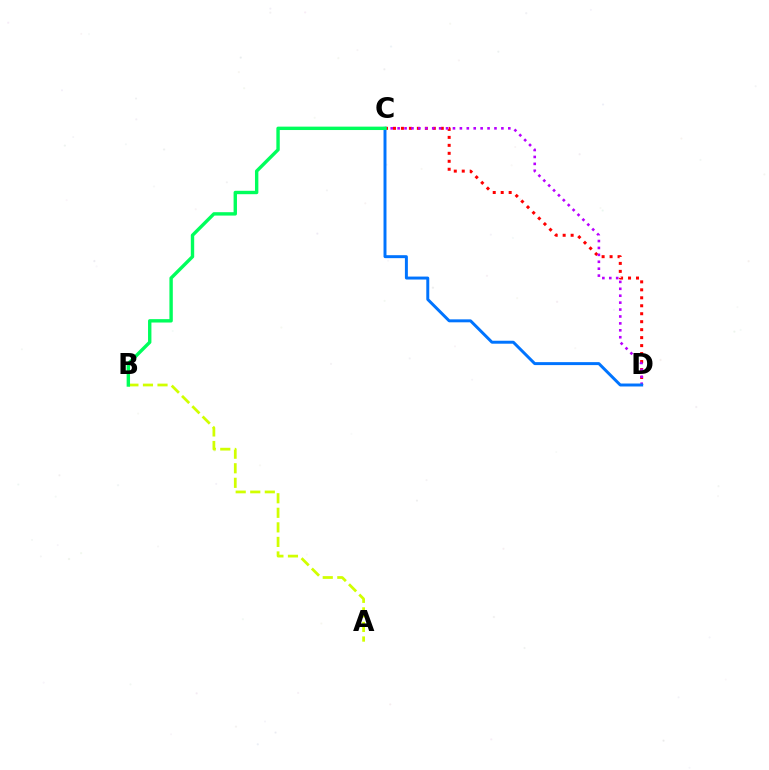{('C', 'D'): [{'color': '#ff0000', 'line_style': 'dotted', 'thickness': 2.16}, {'color': '#b900ff', 'line_style': 'dotted', 'thickness': 1.88}, {'color': '#0074ff', 'line_style': 'solid', 'thickness': 2.13}], ('A', 'B'): [{'color': '#d1ff00', 'line_style': 'dashed', 'thickness': 1.98}], ('B', 'C'): [{'color': '#00ff5c', 'line_style': 'solid', 'thickness': 2.44}]}